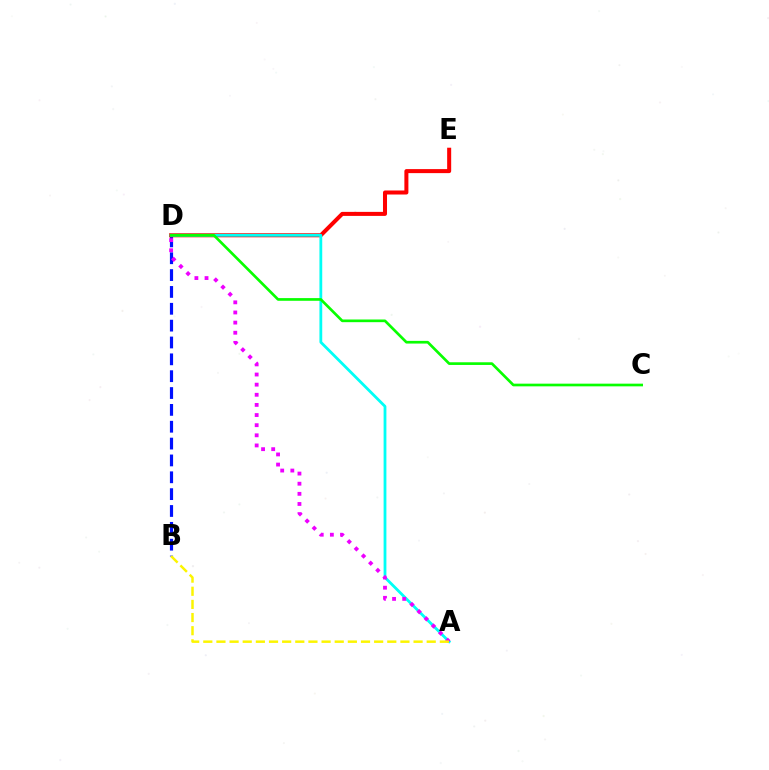{('B', 'D'): [{'color': '#0010ff', 'line_style': 'dashed', 'thickness': 2.29}], ('D', 'E'): [{'color': '#ff0000', 'line_style': 'solid', 'thickness': 2.9}], ('A', 'D'): [{'color': '#00fff6', 'line_style': 'solid', 'thickness': 2.01}, {'color': '#ee00ff', 'line_style': 'dotted', 'thickness': 2.75}], ('C', 'D'): [{'color': '#08ff00', 'line_style': 'solid', 'thickness': 1.93}], ('A', 'B'): [{'color': '#fcf500', 'line_style': 'dashed', 'thickness': 1.79}]}